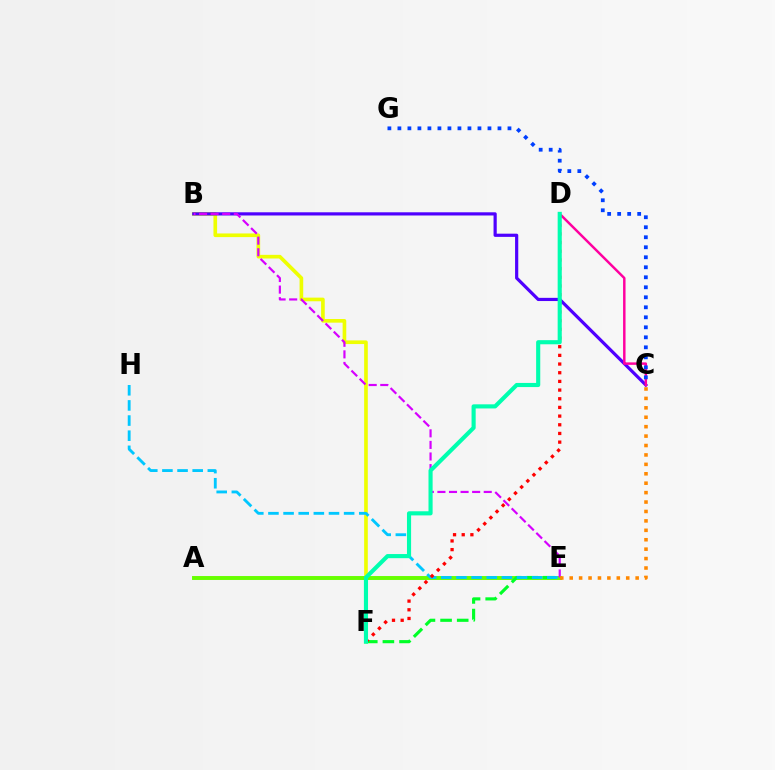{('B', 'F'): [{'color': '#eeff00', 'line_style': 'solid', 'thickness': 2.63}], ('B', 'C'): [{'color': '#4f00ff', 'line_style': 'solid', 'thickness': 2.3}], ('A', 'E'): [{'color': '#66ff00', 'line_style': 'solid', 'thickness': 2.83}], ('E', 'F'): [{'color': '#00ff27', 'line_style': 'dashed', 'thickness': 2.26}], ('B', 'E'): [{'color': '#d600ff', 'line_style': 'dashed', 'thickness': 1.57}], ('C', 'D'): [{'color': '#ff00a0', 'line_style': 'solid', 'thickness': 1.77}], ('C', 'E'): [{'color': '#ff8800', 'line_style': 'dotted', 'thickness': 2.56}], ('E', 'H'): [{'color': '#00c7ff', 'line_style': 'dashed', 'thickness': 2.06}], ('C', 'G'): [{'color': '#003fff', 'line_style': 'dotted', 'thickness': 2.72}], ('D', 'F'): [{'color': '#ff0000', 'line_style': 'dotted', 'thickness': 2.36}, {'color': '#00ffaf', 'line_style': 'solid', 'thickness': 2.97}]}